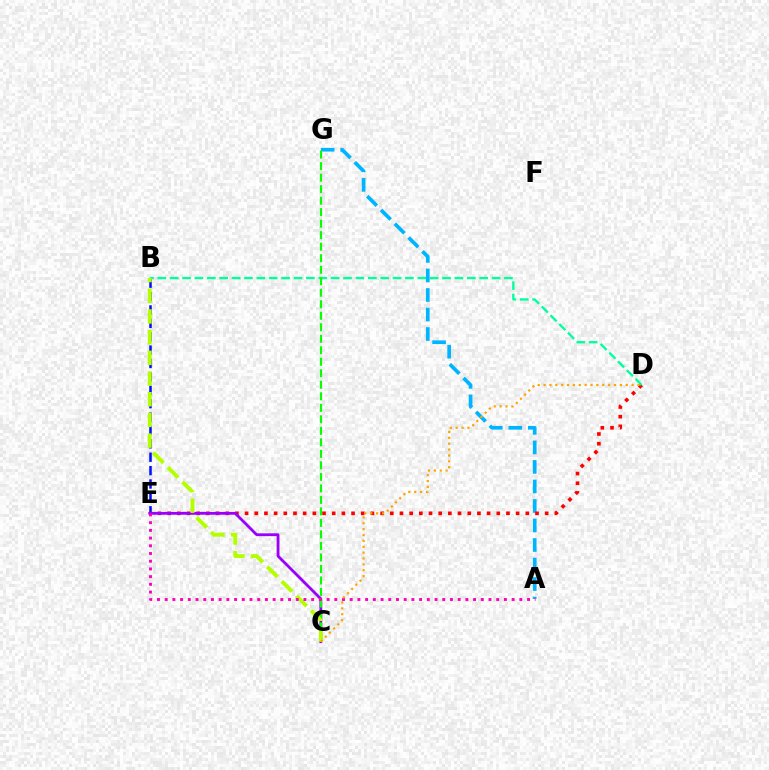{('B', 'E'): [{'color': '#0010ff', 'line_style': 'dashed', 'thickness': 1.82}], ('A', 'G'): [{'color': '#00b5ff', 'line_style': 'dashed', 'thickness': 2.65}], ('D', 'E'): [{'color': '#ff0000', 'line_style': 'dotted', 'thickness': 2.63}], ('B', 'D'): [{'color': '#00ff9d', 'line_style': 'dashed', 'thickness': 1.68}], ('C', 'E'): [{'color': '#9b00ff', 'line_style': 'solid', 'thickness': 2.03}], ('C', 'G'): [{'color': '#08ff00', 'line_style': 'dashed', 'thickness': 1.56}], ('B', 'C'): [{'color': '#b3ff00', 'line_style': 'dashed', 'thickness': 2.81}], ('A', 'E'): [{'color': '#ff00bd', 'line_style': 'dotted', 'thickness': 2.09}], ('C', 'D'): [{'color': '#ffa500', 'line_style': 'dotted', 'thickness': 1.59}]}